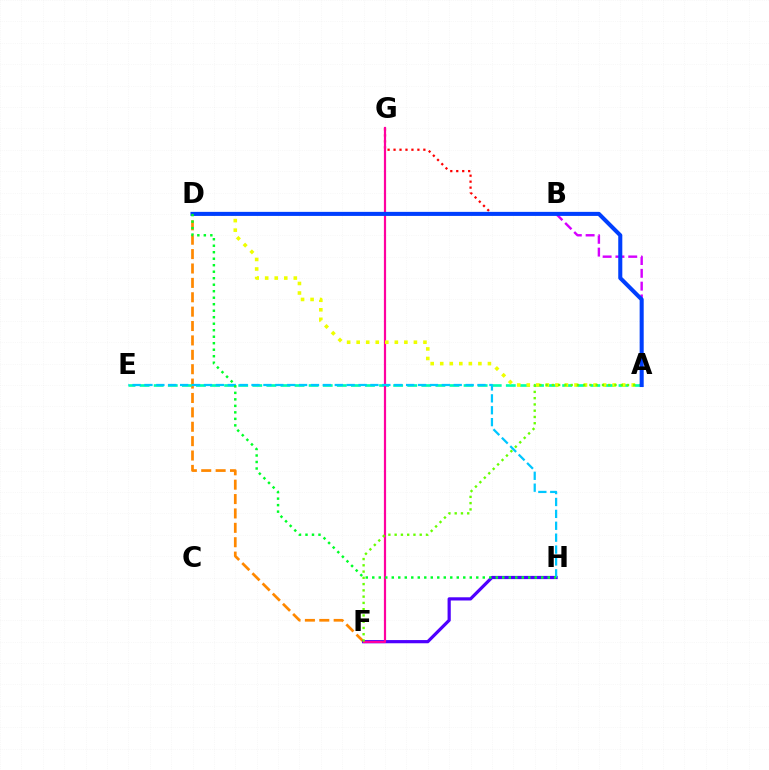{('D', 'F'): [{'color': '#ff8800', 'line_style': 'dashed', 'thickness': 1.95}], ('F', 'H'): [{'color': '#4f00ff', 'line_style': 'solid', 'thickness': 2.3}], ('B', 'G'): [{'color': '#ff0000', 'line_style': 'dotted', 'thickness': 1.62}], ('A', 'E'): [{'color': '#00ffaf', 'line_style': 'dashed', 'thickness': 1.91}], ('A', 'B'): [{'color': '#d600ff', 'line_style': 'dashed', 'thickness': 1.74}], ('F', 'G'): [{'color': '#ff00a0', 'line_style': 'solid', 'thickness': 1.59}], ('A', 'D'): [{'color': '#eeff00', 'line_style': 'dotted', 'thickness': 2.59}, {'color': '#003fff', 'line_style': 'solid', 'thickness': 2.92}], ('E', 'H'): [{'color': '#00c7ff', 'line_style': 'dashed', 'thickness': 1.62}], ('A', 'F'): [{'color': '#66ff00', 'line_style': 'dotted', 'thickness': 1.7}], ('D', 'H'): [{'color': '#00ff27', 'line_style': 'dotted', 'thickness': 1.77}]}